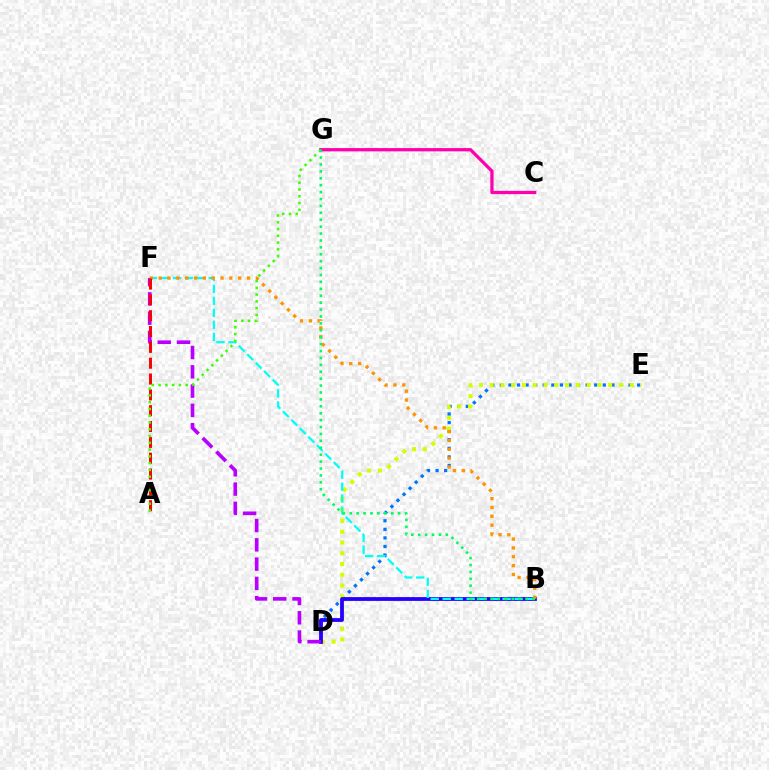{('D', 'E'): [{'color': '#0074ff', 'line_style': 'dotted', 'thickness': 2.33}, {'color': '#d1ff00', 'line_style': 'dotted', 'thickness': 2.93}], ('C', 'G'): [{'color': '#ff00ac', 'line_style': 'solid', 'thickness': 2.36}], ('B', 'D'): [{'color': '#2500ff', 'line_style': 'solid', 'thickness': 2.73}], ('B', 'F'): [{'color': '#00fff6', 'line_style': 'dashed', 'thickness': 1.63}, {'color': '#ff9400', 'line_style': 'dotted', 'thickness': 2.4}], ('D', 'F'): [{'color': '#b900ff', 'line_style': 'dashed', 'thickness': 2.62}], ('A', 'F'): [{'color': '#ff0000', 'line_style': 'dashed', 'thickness': 2.15}], ('A', 'G'): [{'color': '#3dff00', 'line_style': 'dotted', 'thickness': 1.84}], ('B', 'G'): [{'color': '#00ff5c', 'line_style': 'dotted', 'thickness': 1.88}]}